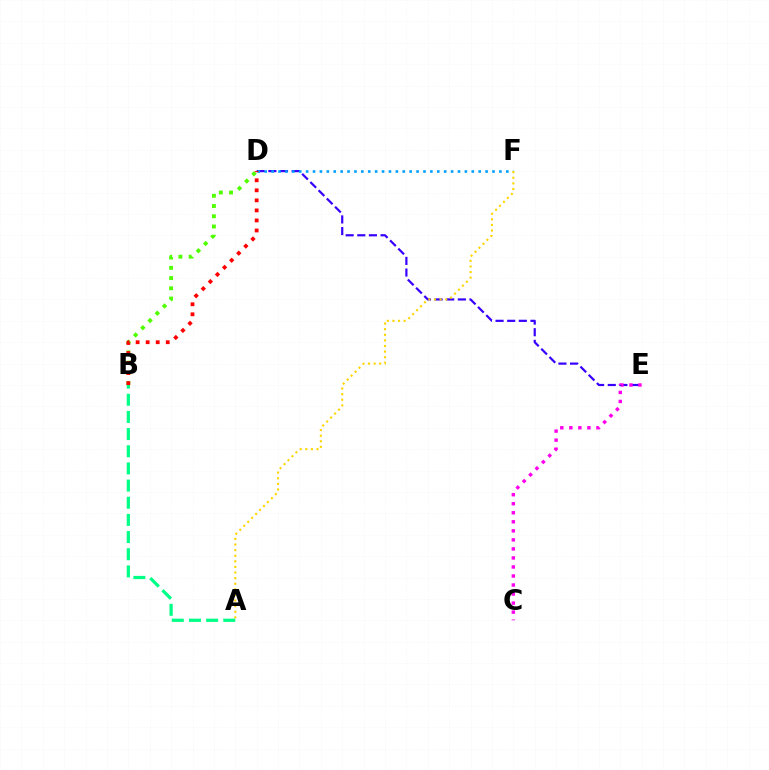{('D', 'E'): [{'color': '#3700ff', 'line_style': 'dashed', 'thickness': 1.58}], ('B', 'D'): [{'color': '#4fff00', 'line_style': 'dotted', 'thickness': 2.78}, {'color': '#ff0000', 'line_style': 'dotted', 'thickness': 2.73}], ('D', 'F'): [{'color': '#009eff', 'line_style': 'dotted', 'thickness': 1.88}], ('A', 'F'): [{'color': '#ffd500', 'line_style': 'dotted', 'thickness': 1.52}], ('C', 'E'): [{'color': '#ff00ed', 'line_style': 'dotted', 'thickness': 2.45}], ('A', 'B'): [{'color': '#00ff86', 'line_style': 'dashed', 'thickness': 2.33}]}